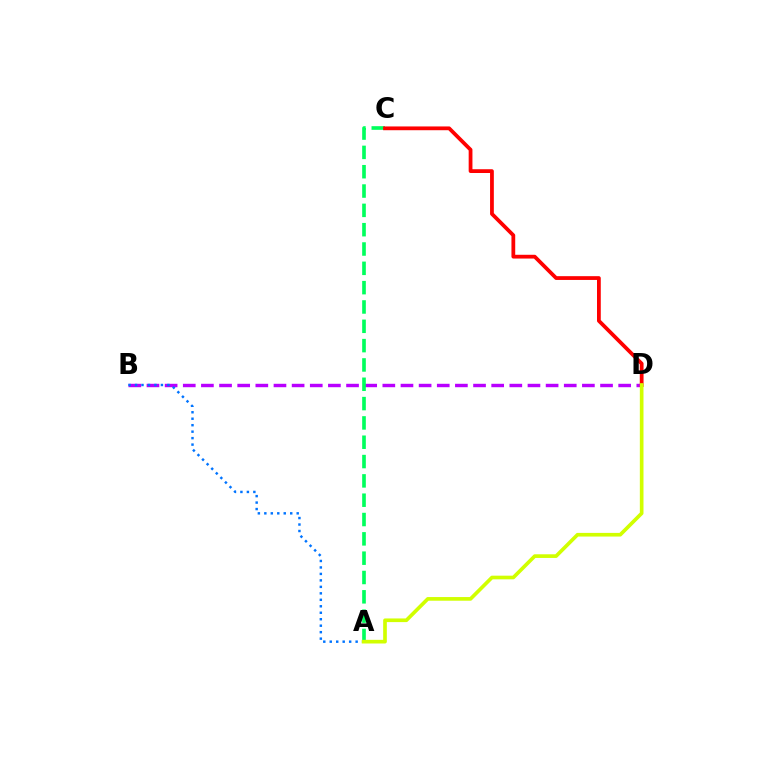{('B', 'D'): [{'color': '#b900ff', 'line_style': 'dashed', 'thickness': 2.46}], ('A', 'C'): [{'color': '#00ff5c', 'line_style': 'dashed', 'thickness': 2.63}], ('C', 'D'): [{'color': '#ff0000', 'line_style': 'solid', 'thickness': 2.72}], ('A', 'B'): [{'color': '#0074ff', 'line_style': 'dotted', 'thickness': 1.76}], ('A', 'D'): [{'color': '#d1ff00', 'line_style': 'solid', 'thickness': 2.63}]}